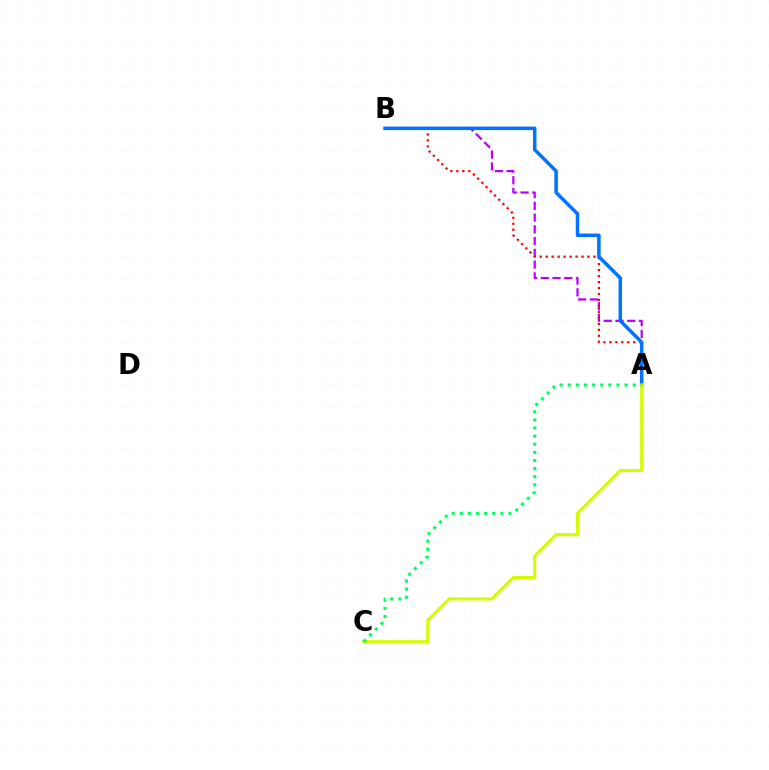{('A', 'B'): [{'color': '#b900ff', 'line_style': 'dashed', 'thickness': 1.6}, {'color': '#ff0000', 'line_style': 'dotted', 'thickness': 1.62}, {'color': '#0074ff', 'line_style': 'solid', 'thickness': 2.53}], ('A', 'C'): [{'color': '#d1ff00', 'line_style': 'solid', 'thickness': 2.22}, {'color': '#00ff5c', 'line_style': 'dotted', 'thickness': 2.21}]}